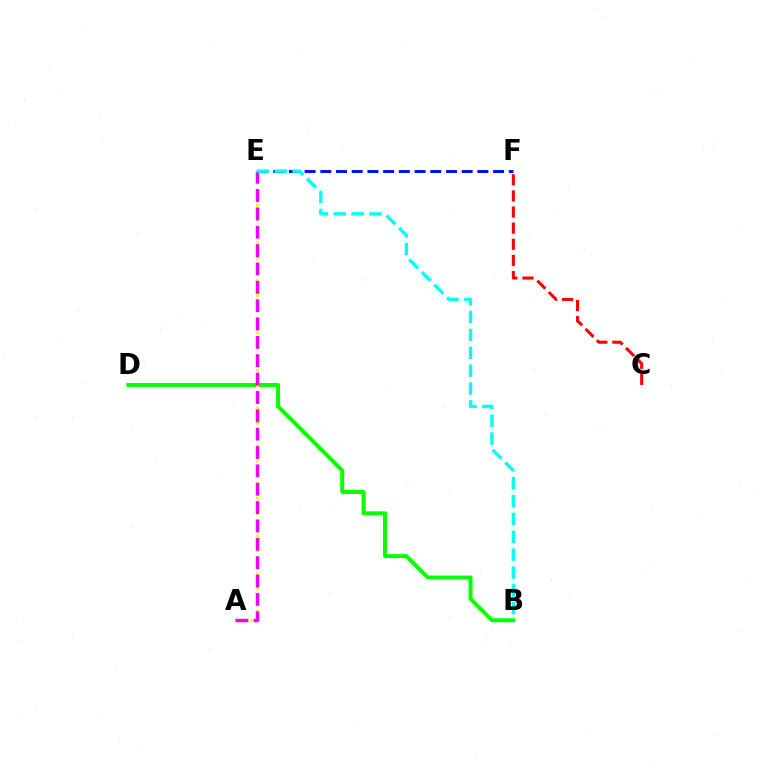{('B', 'D'): [{'color': '#08ff00', 'line_style': 'solid', 'thickness': 2.86}], ('E', 'F'): [{'color': '#0010ff', 'line_style': 'dashed', 'thickness': 2.13}], ('A', 'E'): [{'color': '#fcf500', 'line_style': 'dotted', 'thickness': 2.04}, {'color': '#ee00ff', 'line_style': 'dashed', 'thickness': 2.49}], ('B', 'E'): [{'color': '#00fff6', 'line_style': 'dashed', 'thickness': 2.43}], ('C', 'F'): [{'color': '#ff0000', 'line_style': 'dashed', 'thickness': 2.19}]}